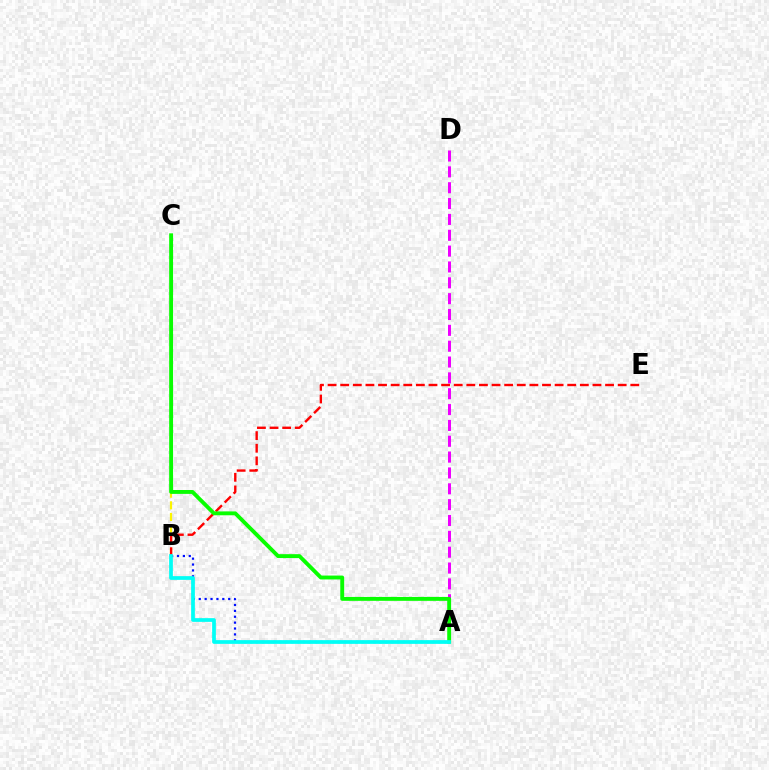{('A', 'B'): [{'color': '#0010ff', 'line_style': 'dotted', 'thickness': 1.6}, {'color': '#00fff6', 'line_style': 'solid', 'thickness': 2.68}], ('A', 'D'): [{'color': '#ee00ff', 'line_style': 'dashed', 'thickness': 2.15}], ('B', 'C'): [{'color': '#fcf500', 'line_style': 'dashed', 'thickness': 1.58}], ('B', 'E'): [{'color': '#ff0000', 'line_style': 'dashed', 'thickness': 1.71}], ('A', 'C'): [{'color': '#08ff00', 'line_style': 'solid', 'thickness': 2.79}]}